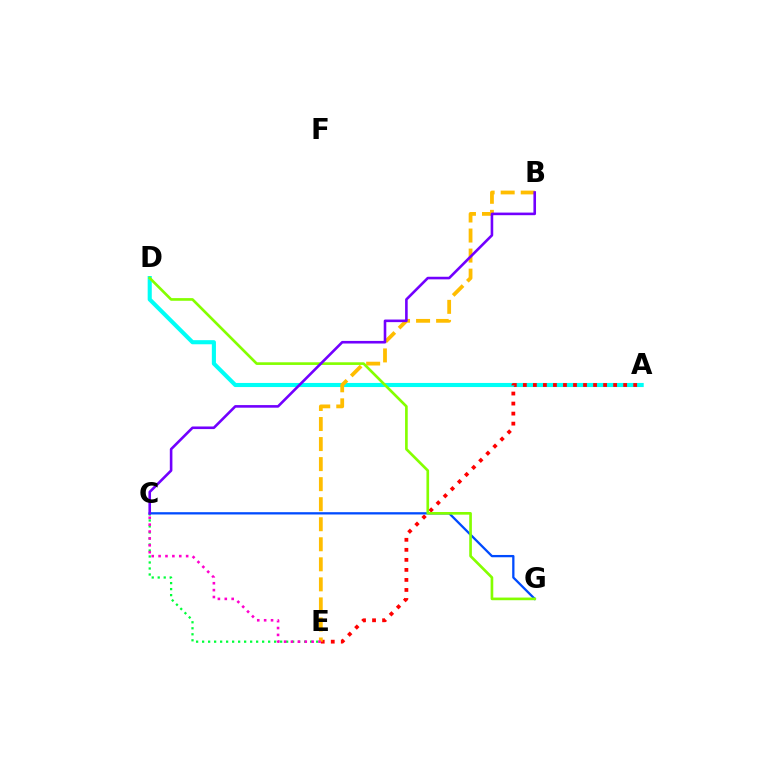{('A', 'D'): [{'color': '#00fff6', 'line_style': 'solid', 'thickness': 2.95}], ('C', 'E'): [{'color': '#00ff39', 'line_style': 'dotted', 'thickness': 1.63}, {'color': '#ff00cf', 'line_style': 'dotted', 'thickness': 1.87}], ('A', 'E'): [{'color': '#ff0000', 'line_style': 'dotted', 'thickness': 2.72}], ('C', 'G'): [{'color': '#004bff', 'line_style': 'solid', 'thickness': 1.65}], ('B', 'E'): [{'color': '#ffbd00', 'line_style': 'dashed', 'thickness': 2.72}], ('D', 'G'): [{'color': '#84ff00', 'line_style': 'solid', 'thickness': 1.91}], ('B', 'C'): [{'color': '#7200ff', 'line_style': 'solid', 'thickness': 1.87}]}